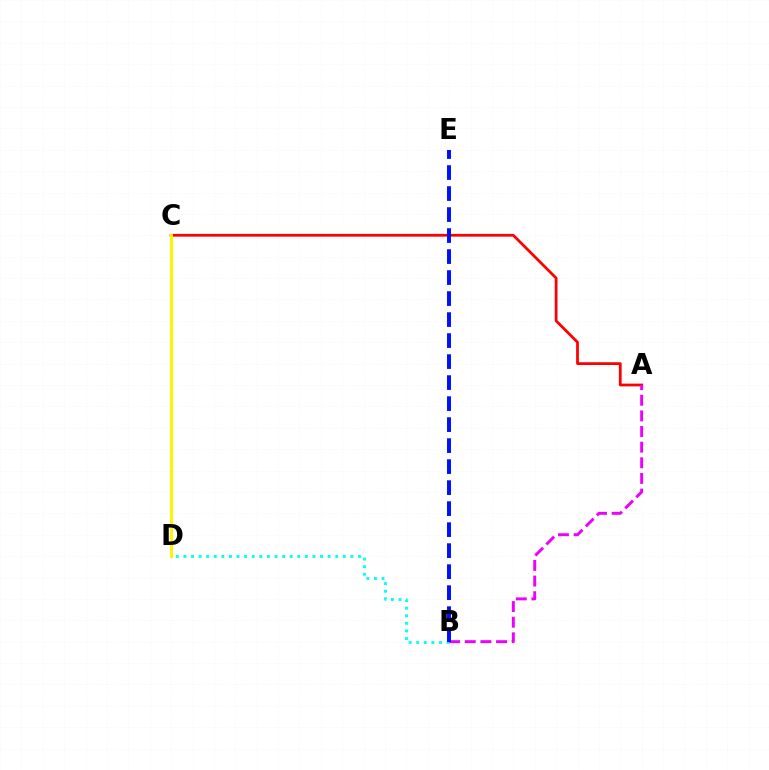{('C', 'D'): [{'color': '#08ff00', 'line_style': 'dashed', 'thickness': 1.82}, {'color': '#fcf500', 'line_style': 'solid', 'thickness': 2.16}], ('A', 'C'): [{'color': '#ff0000', 'line_style': 'solid', 'thickness': 1.99}], ('B', 'D'): [{'color': '#00fff6', 'line_style': 'dotted', 'thickness': 2.06}], ('A', 'B'): [{'color': '#ee00ff', 'line_style': 'dashed', 'thickness': 2.12}], ('B', 'E'): [{'color': '#0010ff', 'line_style': 'dashed', 'thickness': 2.85}]}